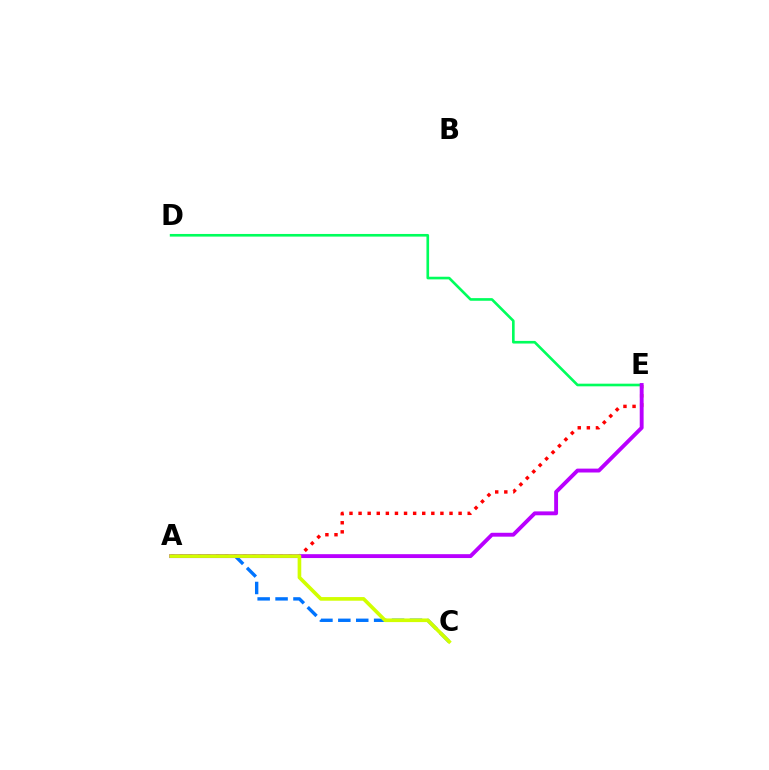{('A', 'C'): [{'color': '#0074ff', 'line_style': 'dashed', 'thickness': 2.43}, {'color': '#d1ff00', 'line_style': 'solid', 'thickness': 2.62}], ('D', 'E'): [{'color': '#00ff5c', 'line_style': 'solid', 'thickness': 1.9}], ('A', 'E'): [{'color': '#ff0000', 'line_style': 'dotted', 'thickness': 2.47}, {'color': '#b900ff', 'line_style': 'solid', 'thickness': 2.8}]}